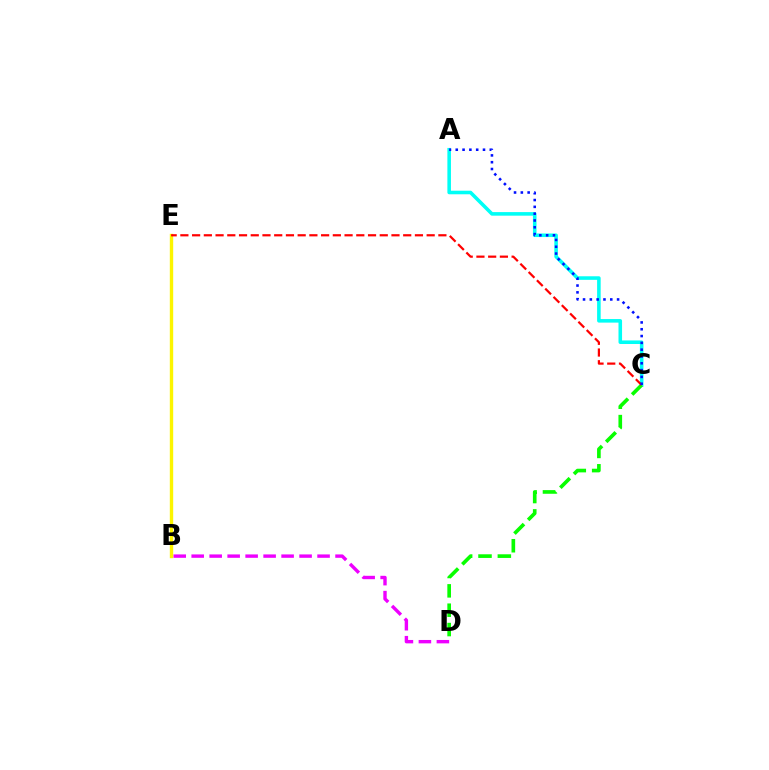{('A', 'C'): [{'color': '#00fff6', 'line_style': 'solid', 'thickness': 2.57}, {'color': '#0010ff', 'line_style': 'dotted', 'thickness': 1.85}], ('B', 'D'): [{'color': '#ee00ff', 'line_style': 'dashed', 'thickness': 2.44}], ('C', 'D'): [{'color': '#08ff00', 'line_style': 'dashed', 'thickness': 2.63}], ('B', 'E'): [{'color': '#fcf500', 'line_style': 'solid', 'thickness': 2.44}], ('C', 'E'): [{'color': '#ff0000', 'line_style': 'dashed', 'thickness': 1.59}]}